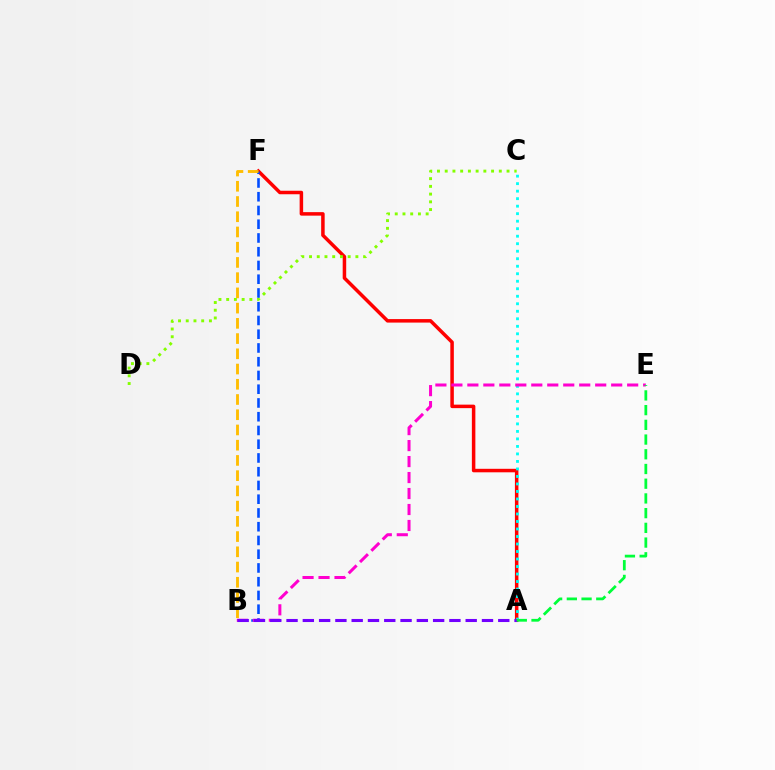{('A', 'F'): [{'color': '#ff0000', 'line_style': 'solid', 'thickness': 2.52}], ('C', 'D'): [{'color': '#84ff00', 'line_style': 'dotted', 'thickness': 2.1}], ('A', 'C'): [{'color': '#00fff6', 'line_style': 'dotted', 'thickness': 2.04}], ('B', 'F'): [{'color': '#004bff', 'line_style': 'dashed', 'thickness': 1.87}, {'color': '#ffbd00', 'line_style': 'dashed', 'thickness': 2.07}], ('B', 'E'): [{'color': '#ff00cf', 'line_style': 'dashed', 'thickness': 2.17}], ('A', 'B'): [{'color': '#7200ff', 'line_style': 'dashed', 'thickness': 2.21}], ('A', 'E'): [{'color': '#00ff39', 'line_style': 'dashed', 'thickness': 2.0}]}